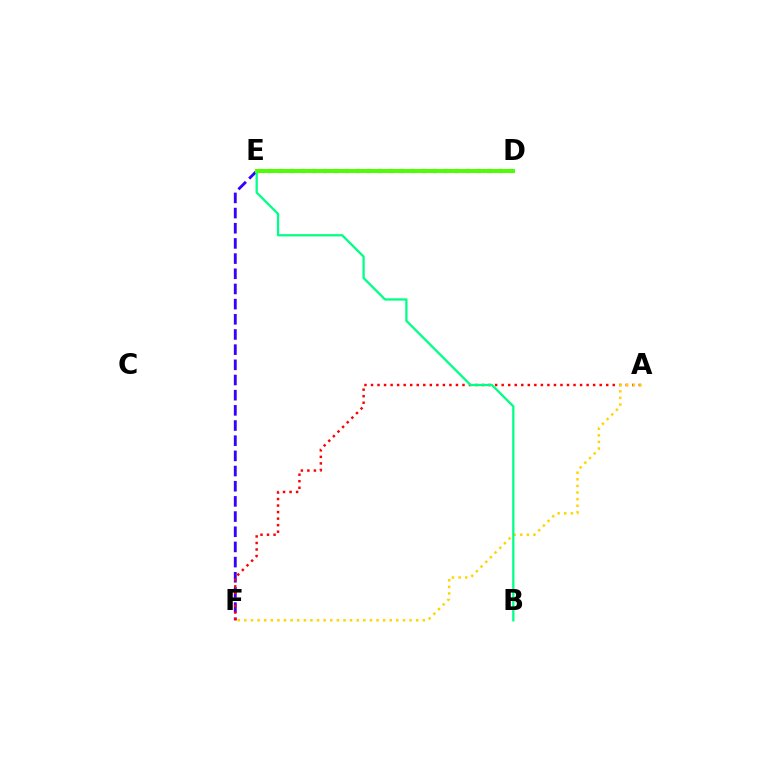{('E', 'F'): [{'color': '#3700ff', 'line_style': 'dashed', 'thickness': 2.06}], ('A', 'F'): [{'color': '#ff0000', 'line_style': 'dotted', 'thickness': 1.78}, {'color': '#ffd500', 'line_style': 'dotted', 'thickness': 1.8}], ('D', 'E'): [{'color': '#ff00ed', 'line_style': 'dashed', 'thickness': 2.8}, {'color': '#009eff', 'line_style': 'dotted', 'thickness': 2.98}, {'color': '#4fff00', 'line_style': 'solid', 'thickness': 2.86}], ('B', 'E'): [{'color': '#00ff86', 'line_style': 'solid', 'thickness': 1.64}]}